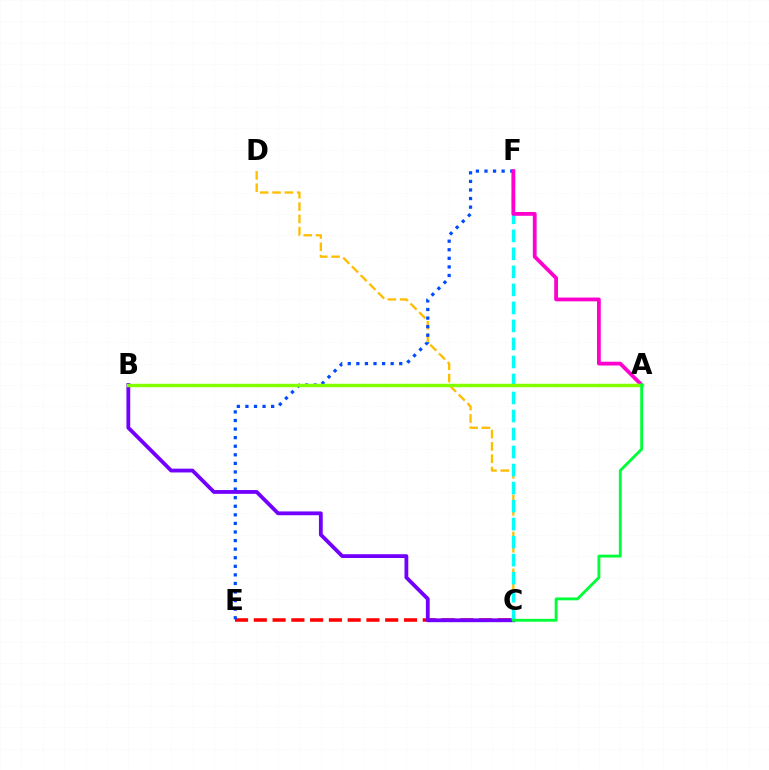{('C', 'D'): [{'color': '#ffbd00', 'line_style': 'dashed', 'thickness': 1.67}], ('C', 'E'): [{'color': '#ff0000', 'line_style': 'dashed', 'thickness': 2.55}], ('E', 'F'): [{'color': '#004bff', 'line_style': 'dotted', 'thickness': 2.33}], ('B', 'C'): [{'color': '#7200ff', 'line_style': 'solid', 'thickness': 2.74}], ('C', 'F'): [{'color': '#00fff6', 'line_style': 'dashed', 'thickness': 2.45}], ('A', 'F'): [{'color': '#ff00cf', 'line_style': 'solid', 'thickness': 2.73}], ('A', 'B'): [{'color': '#84ff00', 'line_style': 'solid', 'thickness': 2.49}], ('A', 'C'): [{'color': '#00ff39', 'line_style': 'solid', 'thickness': 2.07}]}